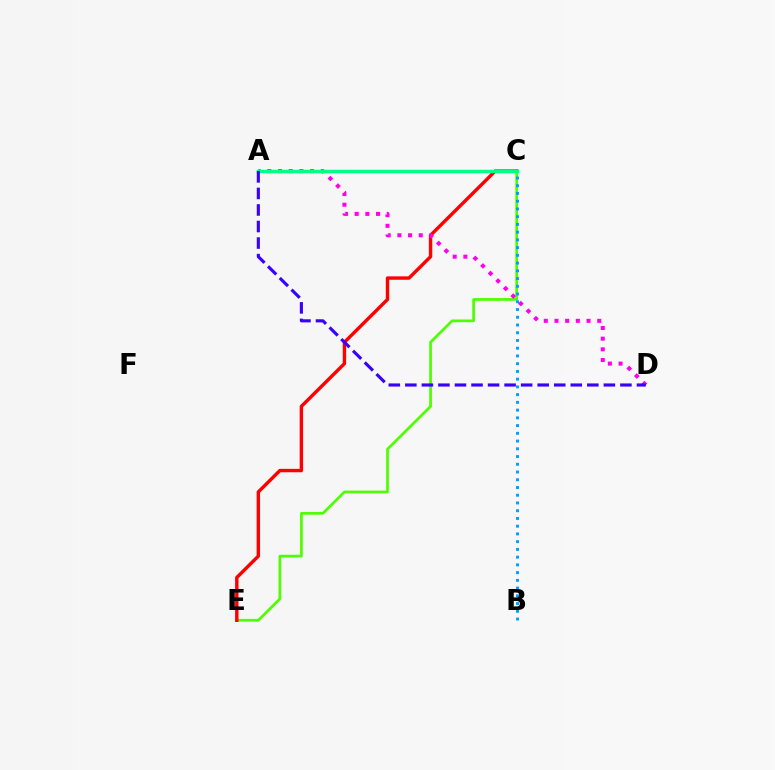{('C', 'E'): [{'color': '#4fff00', 'line_style': 'solid', 'thickness': 1.96}, {'color': '#ff0000', 'line_style': 'solid', 'thickness': 2.45}], ('A', 'D'): [{'color': '#ff00ed', 'line_style': 'dotted', 'thickness': 2.9}, {'color': '#3700ff', 'line_style': 'dashed', 'thickness': 2.25}], ('B', 'C'): [{'color': '#009eff', 'line_style': 'dotted', 'thickness': 2.1}], ('A', 'C'): [{'color': '#ffd500', 'line_style': 'dotted', 'thickness': 1.87}, {'color': '#00ff86', 'line_style': 'solid', 'thickness': 2.5}]}